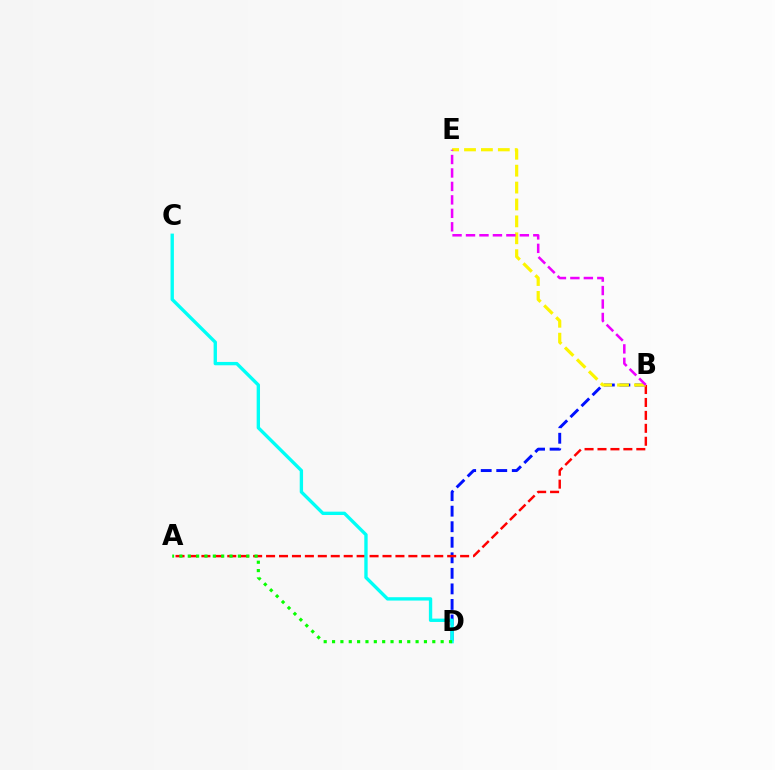{('B', 'D'): [{'color': '#0010ff', 'line_style': 'dashed', 'thickness': 2.11}], ('A', 'B'): [{'color': '#ff0000', 'line_style': 'dashed', 'thickness': 1.76}], ('C', 'D'): [{'color': '#00fff6', 'line_style': 'solid', 'thickness': 2.41}], ('A', 'D'): [{'color': '#08ff00', 'line_style': 'dotted', 'thickness': 2.27}], ('B', 'E'): [{'color': '#fcf500', 'line_style': 'dashed', 'thickness': 2.3}, {'color': '#ee00ff', 'line_style': 'dashed', 'thickness': 1.83}]}